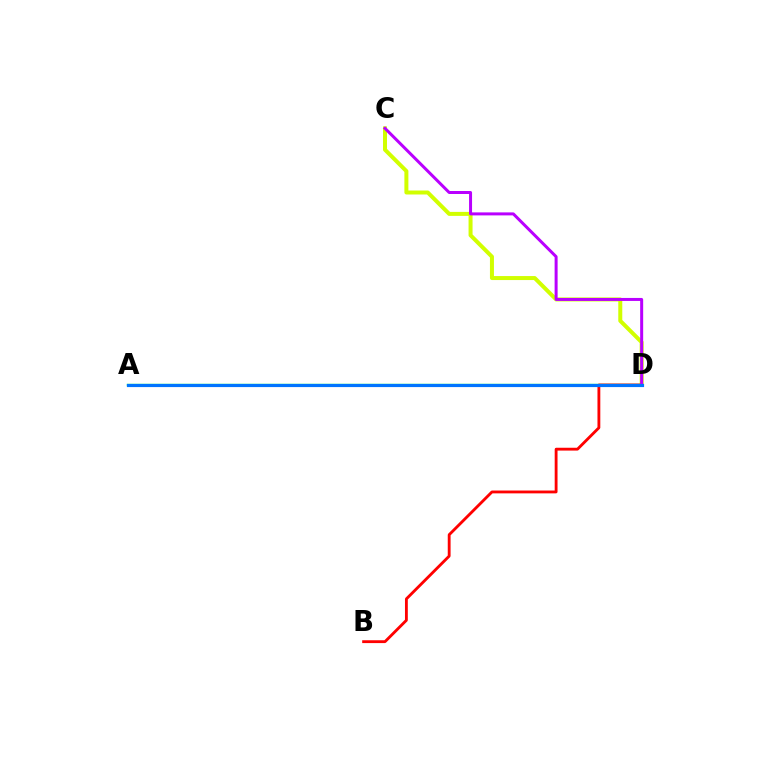{('A', 'D'): [{'color': '#00ff5c', 'line_style': 'solid', 'thickness': 1.72}, {'color': '#0074ff', 'line_style': 'solid', 'thickness': 2.28}], ('C', 'D'): [{'color': '#d1ff00', 'line_style': 'solid', 'thickness': 2.88}, {'color': '#b900ff', 'line_style': 'solid', 'thickness': 2.16}], ('B', 'D'): [{'color': '#ff0000', 'line_style': 'solid', 'thickness': 2.04}]}